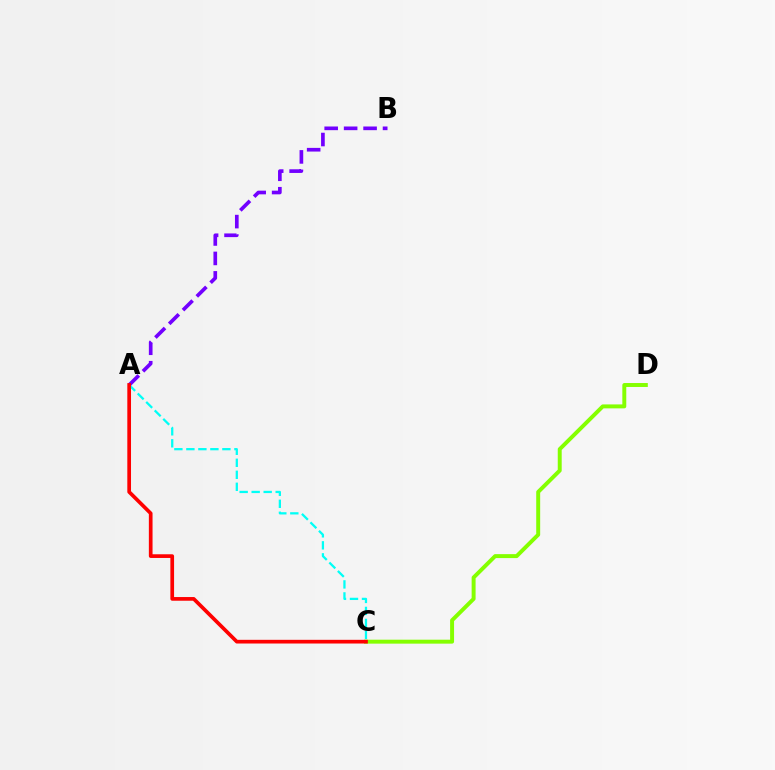{('A', 'C'): [{'color': '#00fff6', 'line_style': 'dashed', 'thickness': 1.63}, {'color': '#ff0000', 'line_style': 'solid', 'thickness': 2.66}], ('A', 'B'): [{'color': '#7200ff', 'line_style': 'dashed', 'thickness': 2.64}], ('C', 'D'): [{'color': '#84ff00', 'line_style': 'solid', 'thickness': 2.84}]}